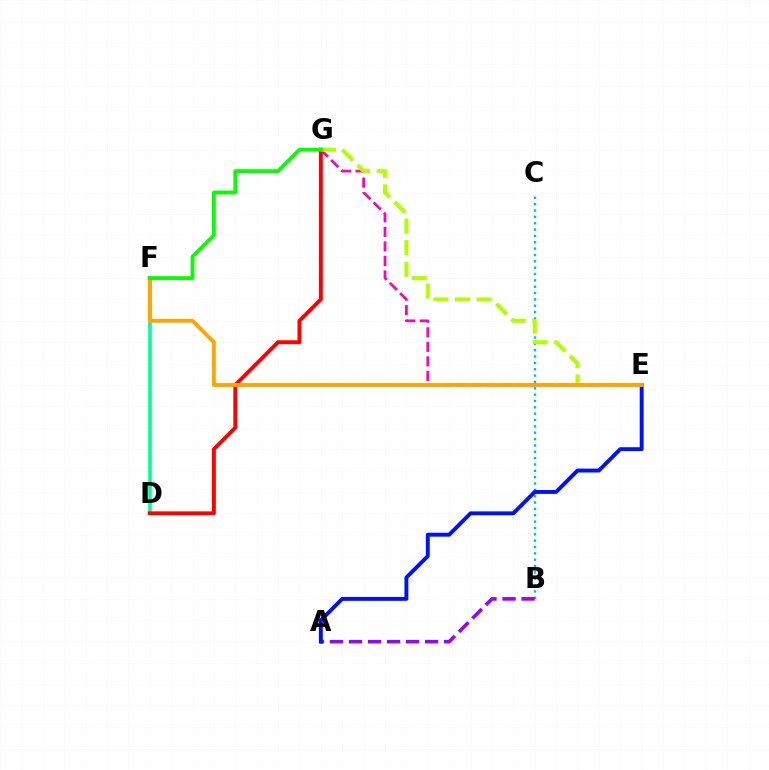{('D', 'F'): [{'color': '#00ff9d', 'line_style': 'solid', 'thickness': 2.6}], ('B', 'C'): [{'color': '#00b5ff', 'line_style': 'dotted', 'thickness': 1.72}], ('E', 'G'): [{'color': '#ff00bd', 'line_style': 'dashed', 'thickness': 1.97}, {'color': '#b3ff00', 'line_style': 'dashed', 'thickness': 2.93}], ('A', 'B'): [{'color': '#9b00ff', 'line_style': 'dashed', 'thickness': 2.59}], ('D', 'G'): [{'color': '#ff0000', 'line_style': 'solid', 'thickness': 2.82}], ('A', 'E'): [{'color': '#0010ff', 'line_style': 'solid', 'thickness': 2.81}], ('E', 'F'): [{'color': '#ffa500', 'line_style': 'solid', 'thickness': 2.78}], ('F', 'G'): [{'color': '#08ff00', 'line_style': 'solid', 'thickness': 2.76}]}